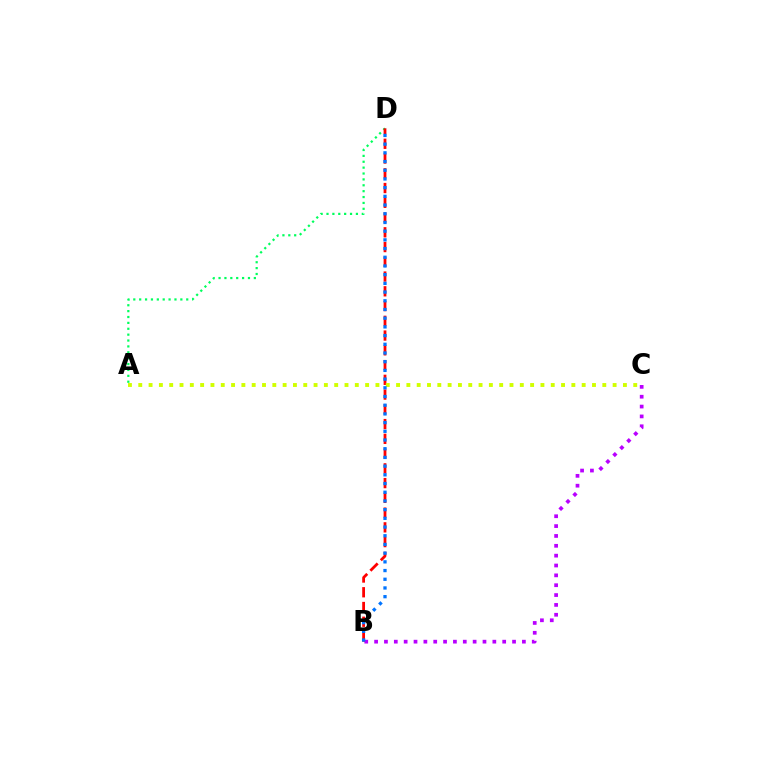{('B', 'C'): [{'color': '#b900ff', 'line_style': 'dotted', 'thickness': 2.68}], ('A', 'D'): [{'color': '#00ff5c', 'line_style': 'dotted', 'thickness': 1.6}], ('B', 'D'): [{'color': '#ff0000', 'line_style': 'dashed', 'thickness': 2.0}, {'color': '#0074ff', 'line_style': 'dotted', 'thickness': 2.36}], ('A', 'C'): [{'color': '#d1ff00', 'line_style': 'dotted', 'thickness': 2.8}]}